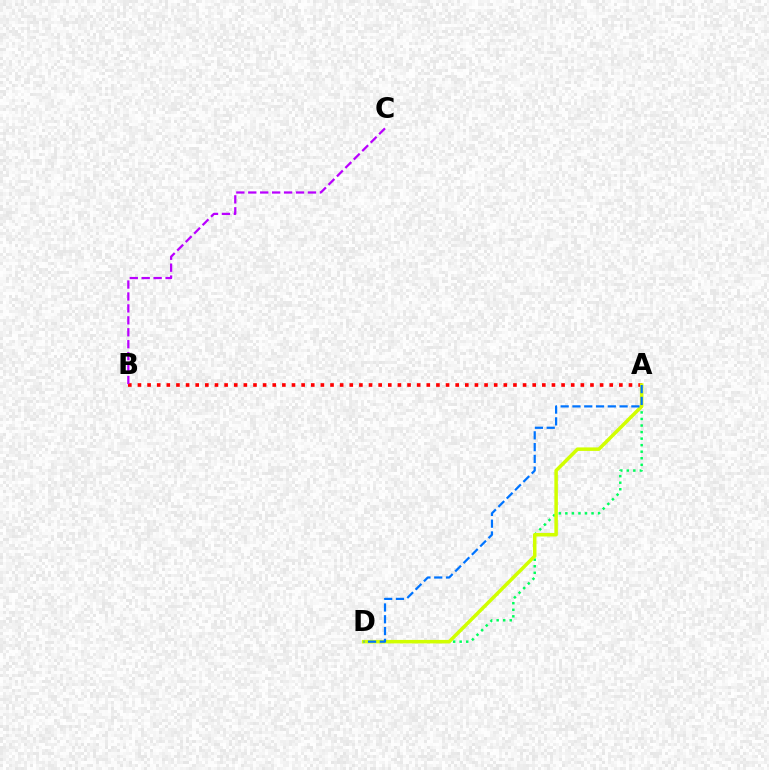{('A', 'D'): [{'color': '#00ff5c', 'line_style': 'dotted', 'thickness': 1.78}, {'color': '#d1ff00', 'line_style': 'solid', 'thickness': 2.53}, {'color': '#0074ff', 'line_style': 'dashed', 'thickness': 1.6}], ('A', 'B'): [{'color': '#ff0000', 'line_style': 'dotted', 'thickness': 2.62}], ('B', 'C'): [{'color': '#b900ff', 'line_style': 'dashed', 'thickness': 1.62}]}